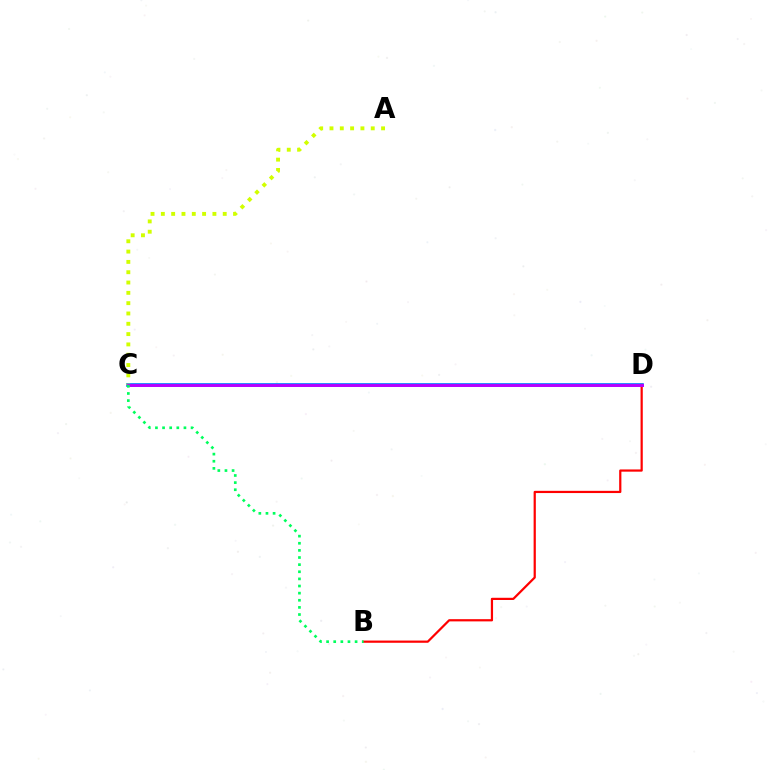{('C', 'D'): [{'color': '#0074ff', 'line_style': 'solid', 'thickness': 2.63}, {'color': '#b900ff', 'line_style': 'solid', 'thickness': 2.09}], ('B', 'D'): [{'color': '#ff0000', 'line_style': 'solid', 'thickness': 1.6}], ('A', 'C'): [{'color': '#d1ff00', 'line_style': 'dotted', 'thickness': 2.8}], ('B', 'C'): [{'color': '#00ff5c', 'line_style': 'dotted', 'thickness': 1.94}]}